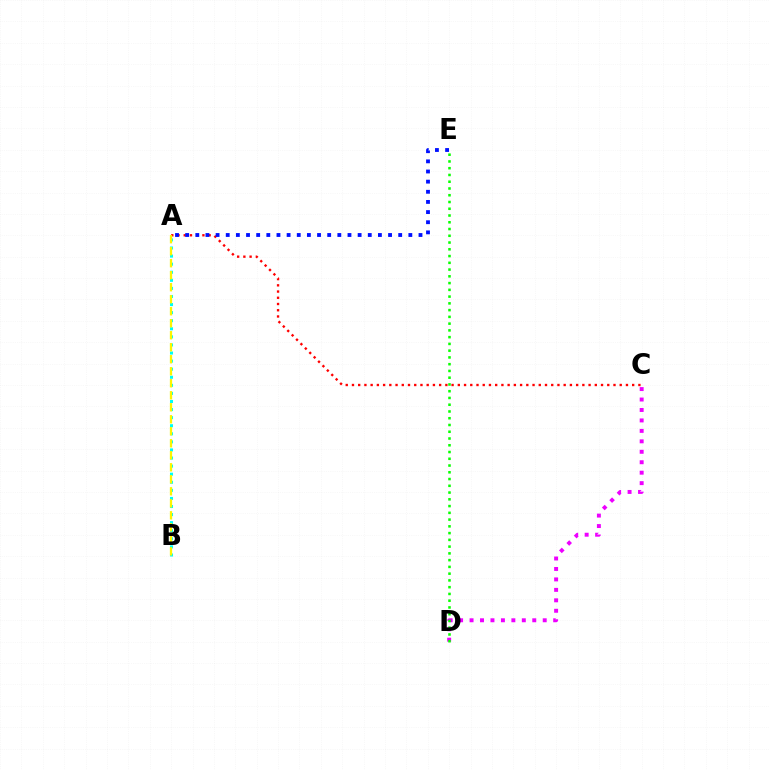{('A', 'C'): [{'color': '#ff0000', 'line_style': 'dotted', 'thickness': 1.69}], ('C', 'D'): [{'color': '#ee00ff', 'line_style': 'dotted', 'thickness': 2.84}], ('A', 'B'): [{'color': '#00fff6', 'line_style': 'dotted', 'thickness': 2.19}, {'color': '#fcf500', 'line_style': 'dashed', 'thickness': 1.63}], ('A', 'E'): [{'color': '#0010ff', 'line_style': 'dotted', 'thickness': 2.76}], ('D', 'E'): [{'color': '#08ff00', 'line_style': 'dotted', 'thickness': 1.84}]}